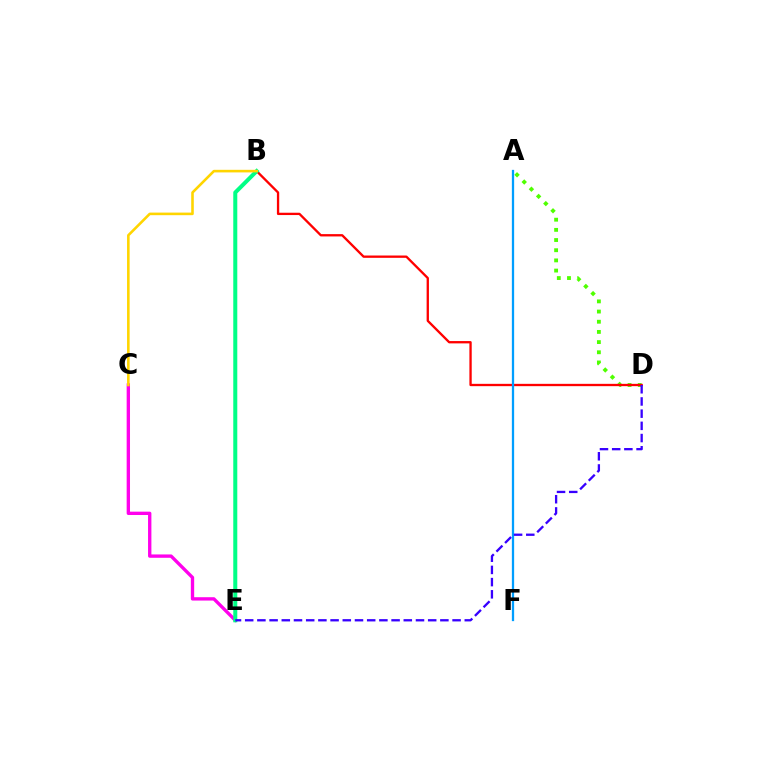{('A', 'D'): [{'color': '#4fff00', 'line_style': 'dotted', 'thickness': 2.77}], ('C', 'E'): [{'color': '#ff00ed', 'line_style': 'solid', 'thickness': 2.41}], ('B', 'D'): [{'color': '#ff0000', 'line_style': 'solid', 'thickness': 1.67}], ('B', 'E'): [{'color': '#00ff86', 'line_style': 'solid', 'thickness': 2.9}], ('A', 'F'): [{'color': '#009eff', 'line_style': 'solid', 'thickness': 1.63}], ('B', 'C'): [{'color': '#ffd500', 'line_style': 'solid', 'thickness': 1.86}], ('D', 'E'): [{'color': '#3700ff', 'line_style': 'dashed', 'thickness': 1.66}]}